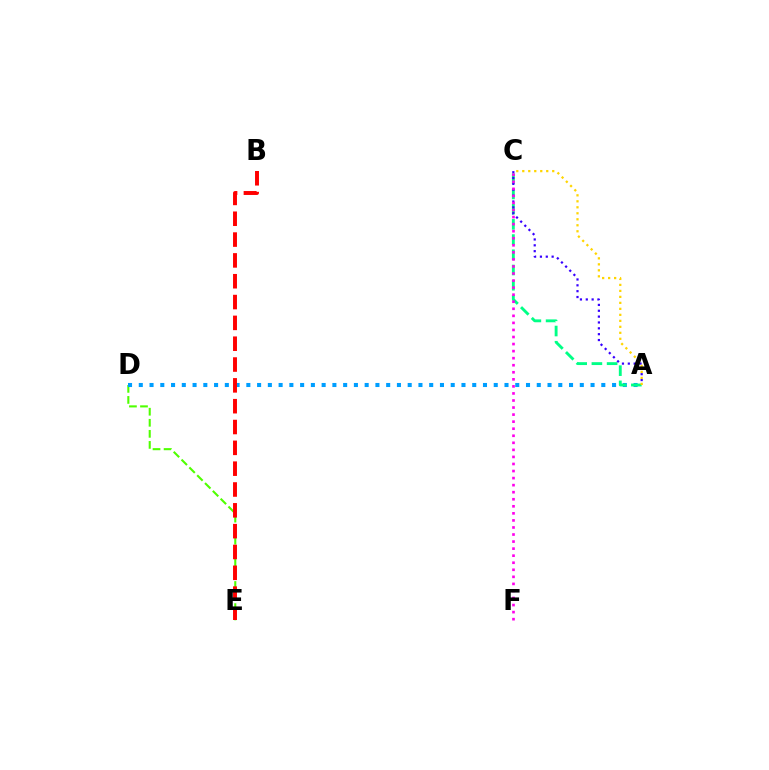{('D', 'E'): [{'color': '#4fff00', 'line_style': 'dashed', 'thickness': 1.5}], ('A', 'D'): [{'color': '#009eff', 'line_style': 'dotted', 'thickness': 2.92}], ('A', 'C'): [{'color': '#00ff86', 'line_style': 'dashed', 'thickness': 2.07}, {'color': '#3700ff', 'line_style': 'dotted', 'thickness': 1.59}, {'color': '#ffd500', 'line_style': 'dotted', 'thickness': 1.63}], ('B', 'E'): [{'color': '#ff0000', 'line_style': 'dashed', 'thickness': 2.83}], ('C', 'F'): [{'color': '#ff00ed', 'line_style': 'dotted', 'thickness': 1.92}]}